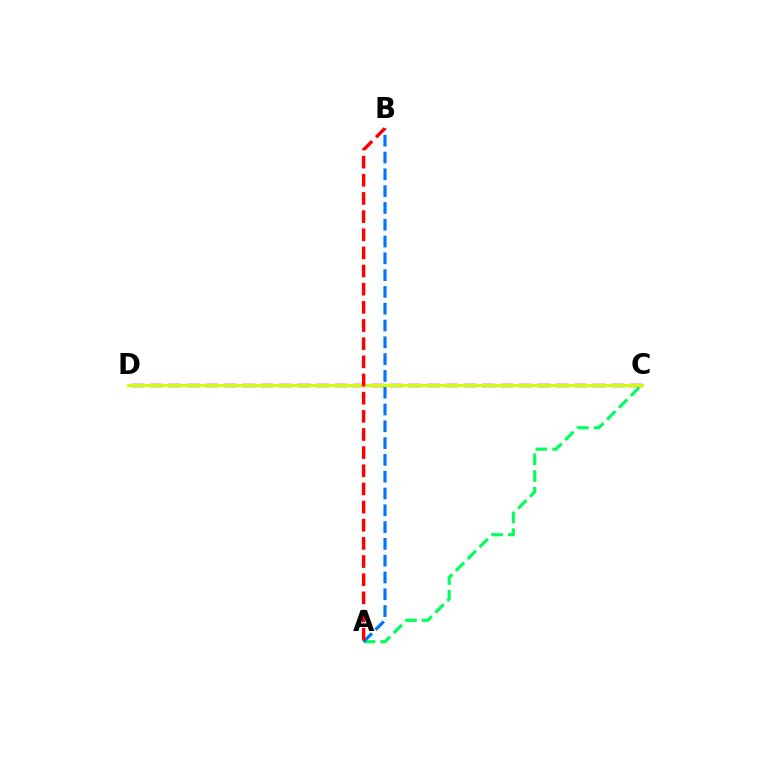{('A', 'C'): [{'color': '#00ff5c', 'line_style': 'dashed', 'thickness': 2.28}], ('C', 'D'): [{'color': '#b900ff', 'line_style': 'dashed', 'thickness': 2.51}, {'color': '#d1ff00', 'line_style': 'solid', 'thickness': 2.21}], ('A', 'B'): [{'color': '#0074ff', 'line_style': 'dashed', 'thickness': 2.28}, {'color': '#ff0000', 'line_style': 'dashed', 'thickness': 2.47}]}